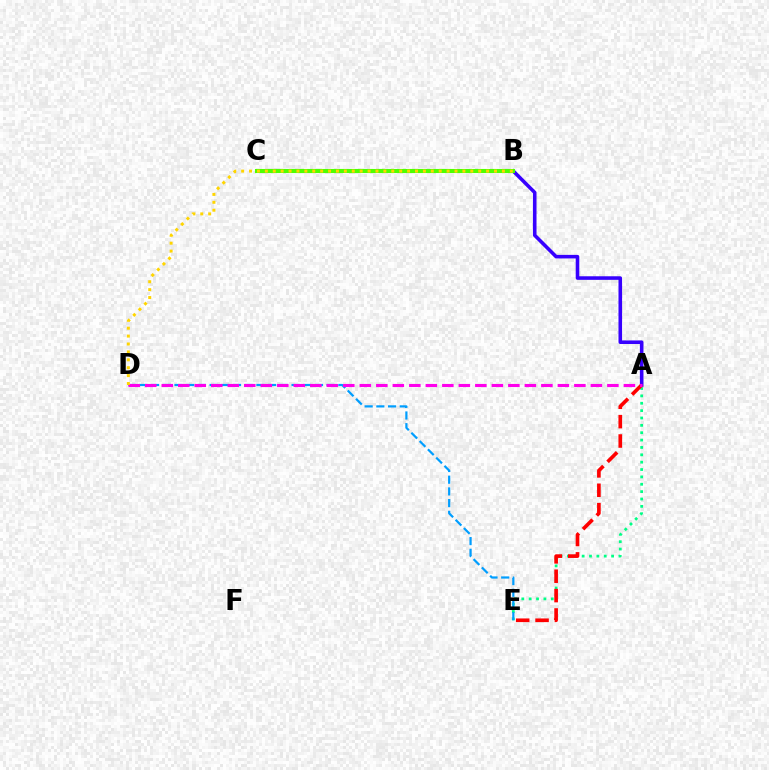{('A', 'E'): [{'color': '#00ff86', 'line_style': 'dotted', 'thickness': 2.0}, {'color': '#ff0000', 'line_style': 'dashed', 'thickness': 2.63}], ('A', 'B'): [{'color': '#3700ff', 'line_style': 'solid', 'thickness': 2.58}], ('B', 'C'): [{'color': '#4fff00', 'line_style': 'solid', 'thickness': 2.94}], ('D', 'E'): [{'color': '#009eff', 'line_style': 'dashed', 'thickness': 1.59}], ('A', 'D'): [{'color': '#ff00ed', 'line_style': 'dashed', 'thickness': 2.24}], ('B', 'D'): [{'color': '#ffd500', 'line_style': 'dotted', 'thickness': 2.15}]}